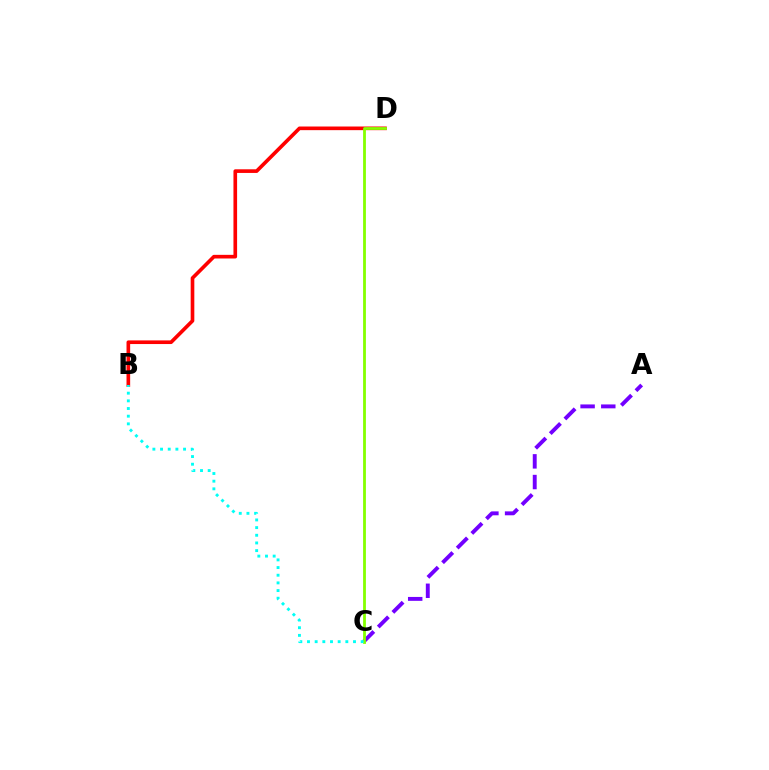{('A', 'C'): [{'color': '#7200ff', 'line_style': 'dashed', 'thickness': 2.81}], ('B', 'D'): [{'color': '#ff0000', 'line_style': 'solid', 'thickness': 2.62}], ('C', 'D'): [{'color': '#84ff00', 'line_style': 'solid', 'thickness': 2.02}], ('B', 'C'): [{'color': '#00fff6', 'line_style': 'dotted', 'thickness': 2.08}]}